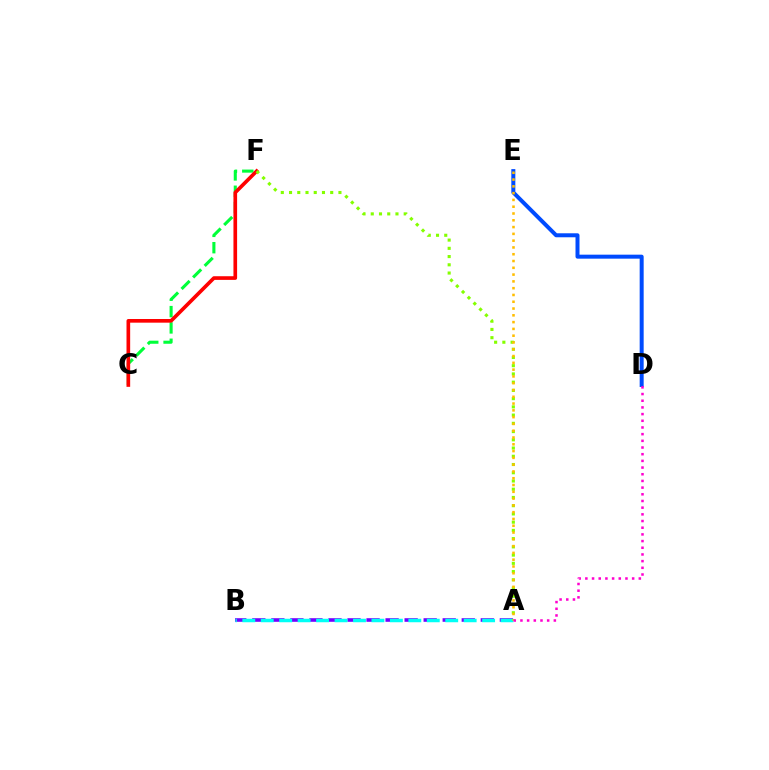{('D', 'E'): [{'color': '#004bff', 'line_style': 'solid', 'thickness': 2.88}], ('A', 'B'): [{'color': '#7200ff', 'line_style': 'dashed', 'thickness': 2.59}, {'color': '#00fff6', 'line_style': 'dashed', 'thickness': 2.51}], ('C', 'F'): [{'color': '#00ff39', 'line_style': 'dashed', 'thickness': 2.22}, {'color': '#ff0000', 'line_style': 'solid', 'thickness': 2.63}], ('A', 'F'): [{'color': '#84ff00', 'line_style': 'dotted', 'thickness': 2.24}], ('A', 'E'): [{'color': '#ffbd00', 'line_style': 'dotted', 'thickness': 1.84}], ('A', 'D'): [{'color': '#ff00cf', 'line_style': 'dotted', 'thickness': 1.82}]}